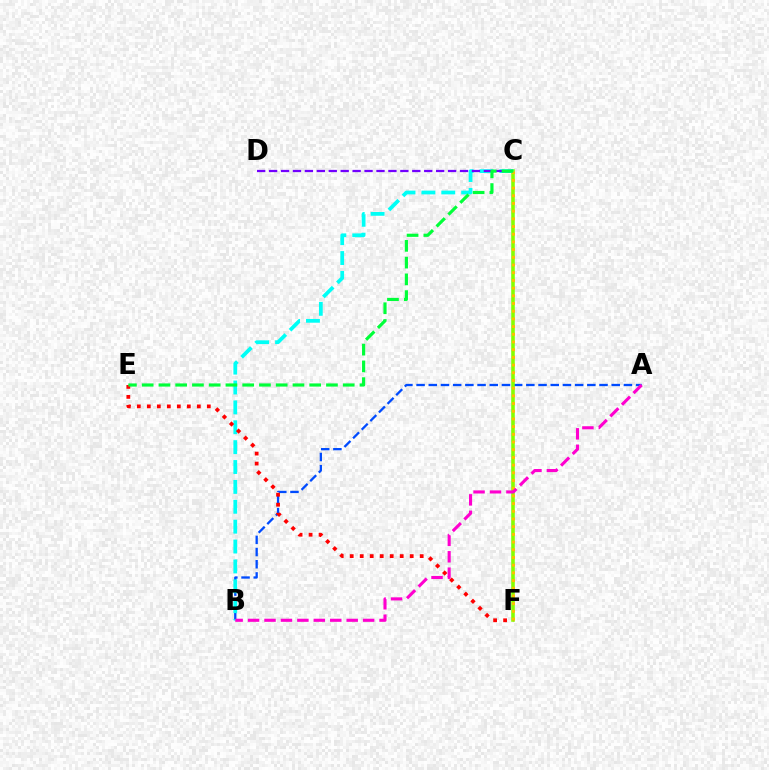{('A', 'B'): [{'color': '#004bff', 'line_style': 'dashed', 'thickness': 1.66}, {'color': '#ff00cf', 'line_style': 'dashed', 'thickness': 2.23}], ('C', 'F'): [{'color': '#84ff00', 'line_style': 'solid', 'thickness': 2.57}, {'color': '#ffbd00', 'line_style': 'dotted', 'thickness': 2.09}], ('B', 'C'): [{'color': '#00fff6', 'line_style': 'dashed', 'thickness': 2.7}], ('E', 'F'): [{'color': '#ff0000', 'line_style': 'dotted', 'thickness': 2.72}], ('C', 'D'): [{'color': '#7200ff', 'line_style': 'dashed', 'thickness': 1.62}], ('C', 'E'): [{'color': '#00ff39', 'line_style': 'dashed', 'thickness': 2.28}]}